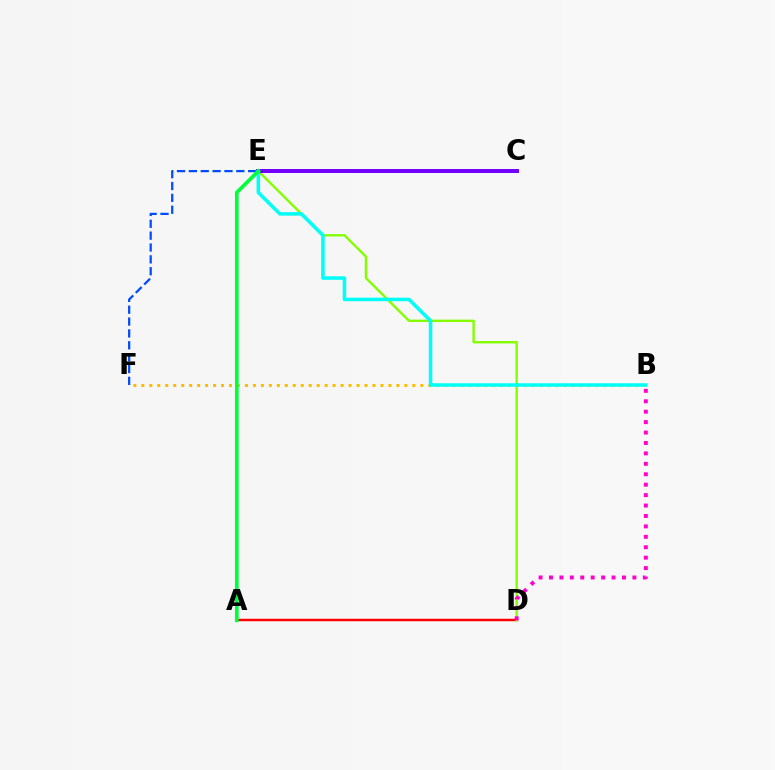{('A', 'D'): [{'color': '#ff0000', 'line_style': 'solid', 'thickness': 1.77}], ('E', 'F'): [{'color': '#004bff', 'line_style': 'dashed', 'thickness': 1.61}], ('B', 'F'): [{'color': '#ffbd00', 'line_style': 'dotted', 'thickness': 2.17}], ('D', 'E'): [{'color': '#84ff00', 'line_style': 'solid', 'thickness': 1.72}], ('C', 'E'): [{'color': '#7200ff', 'line_style': 'solid', 'thickness': 2.87}], ('B', 'D'): [{'color': '#ff00cf', 'line_style': 'dotted', 'thickness': 2.83}], ('B', 'E'): [{'color': '#00fff6', 'line_style': 'solid', 'thickness': 2.54}], ('A', 'E'): [{'color': '#00ff39', 'line_style': 'solid', 'thickness': 2.66}]}